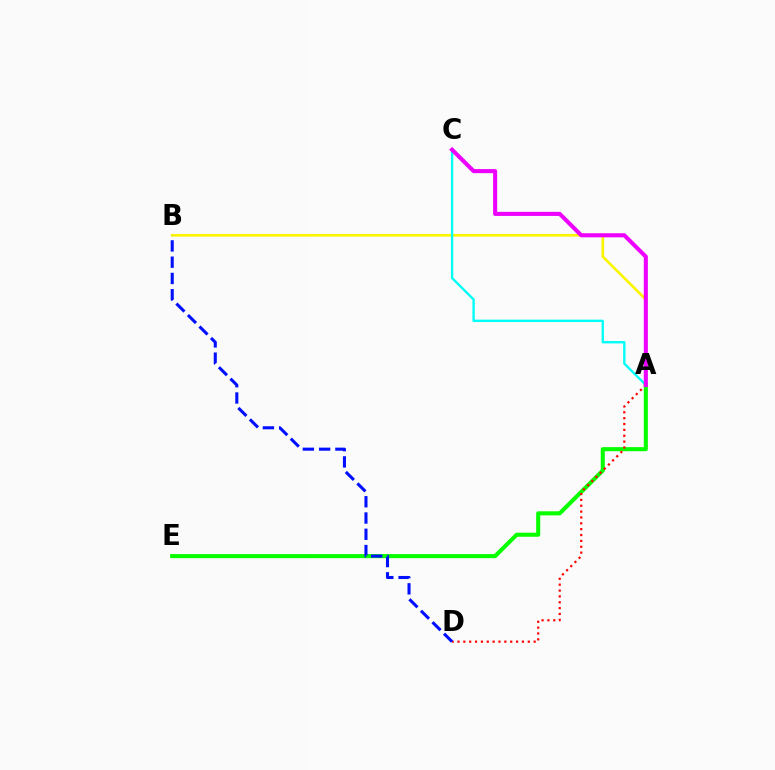{('A', 'E'): [{'color': '#08ff00', 'line_style': 'solid', 'thickness': 2.94}], ('A', 'D'): [{'color': '#ff0000', 'line_style': 'dotted', 'thickness': 1.59}], ('A', 'B'): [{'color': '#fcf500', 'line_style': 'solid', 'thickness': 1.92}], ('B', 'D'): [{'color': '#0010ff', 'line_style': 'dashed', 'thickness': 2.21}], ('A', 'C'): [{'color': '#00fff6', 'line_style': 'solid', 'thickness': 1.71}, {'color': '#ee00ff', 'line_style': 'solid', 'thickness': 2.93}]}